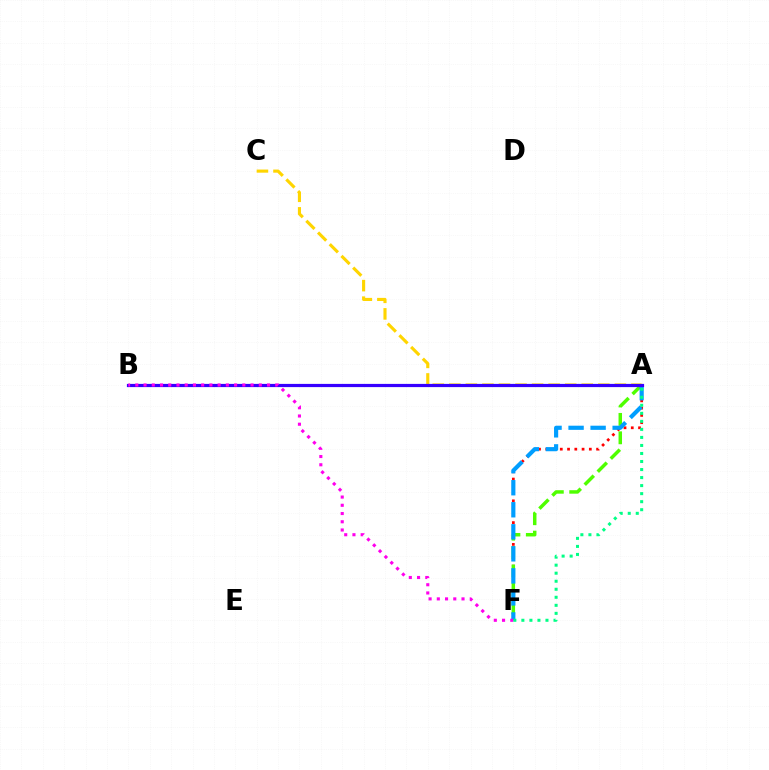{('A', 'F'): [{'color': '#ff0000', 'line_style': 'dotted', 'thickness': 1.97}, {'color': '#4fff00', 'line_style': 'dashed', 'thickness': 2.5}, {'color': '#009eff', 'line_style': 'dashed', 'thickness': 2.99}, {'color': '#00ff86', 'line_style': 'dotted', 'thickness': 2.18}], ('A', 'C'): [{'color': '#ffd500', 'line_style': 'dashed', 'thickness': 2.25}], ('A', 'B'): [{'color': '#3700ff', 'line_style': 'solid', 'thickness': 2.31}], ('B', 'F'): [{'color': '#ff00ed', 'line_style': 'dotted', 'thickness': 2.24}]}